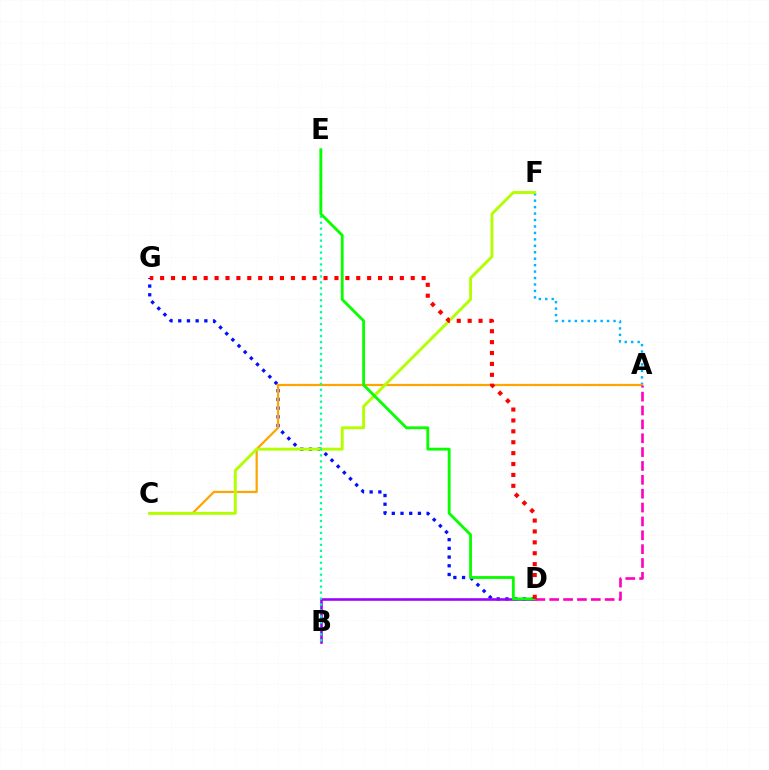{('A', 'F'): [{'color': '#00b5ff', 'line_style': 'dotted', 'thickness': 1.75}], ('D', 'G'): [{'color': '#0010ff', 'line_style': 'dotted', 'thickness': 2.37}, {'color': '#ff0000', 'line_style': 'dotted', 'thickness': 2.96}], ('A', 'C'): [{'color': '#ffa500', 'line_style': 'solid', 'thickness': 1.6}], ('C', 'F'): [{'color': '#b3ff00', 'line_style': 'solid', 'thickness': 2.08}], ('B', 'D'): [{'color': '#9b00ff', 'line_style': 'solid', 'thickness': 1.86}], ('B', 'E'): [{'color': '#00ff9d', 'line_style': 'dotted', 'thickness': 1.62}], ('D', 'E'): [{'color': '#08ff00', 'line_style': 'solid', 'thickness': 2.04}], ('A', 'D'): [{'color': '#ff00bd', 'line_style': 'dashed', 'thickness': 1.88}]}